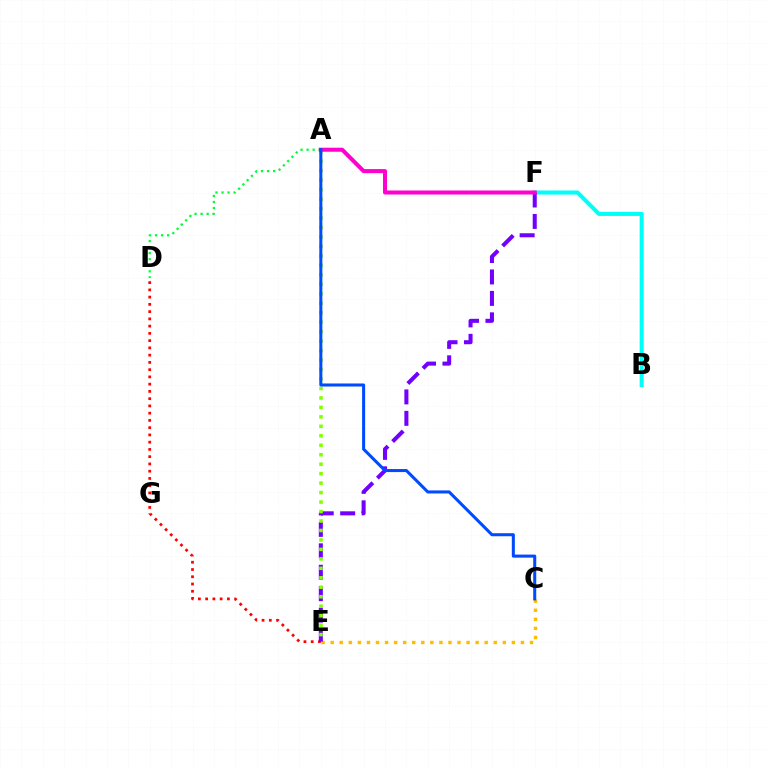{('D', 'E'): [{'color': '#ff0000', 'line_style': 'dotted', 'thickness': 1.97}], ('C', 'E'): [{'color': '#ffbd00', 'line_style': 'dotted', 'thickness': 2.46}], ('A', 'D'): [{'color': '#00ff39', 'line_style': 'dotted', 'thickness': 1.64}], ('B', 'F'): [{'color': '#00fff6', 'line_style': 'solid', 'thickness': 2.91}], ('E', 'F'): [{'color': '#7200ff', 'line_style': 'dashed', 'thickness': 2.91}], ('A', 'E'): [{'color': '#84ff00', 'line_style': 'dotted', 'thickness': 2.57}], ('A', 'F'): [{'color': '#ff00cf', 'line_style': 'solid', 'thickness': 2.9}], ('A', 'C'): [{'color': '#004bff', 'line_style': 'solid', 'thickness': 2.19}]}